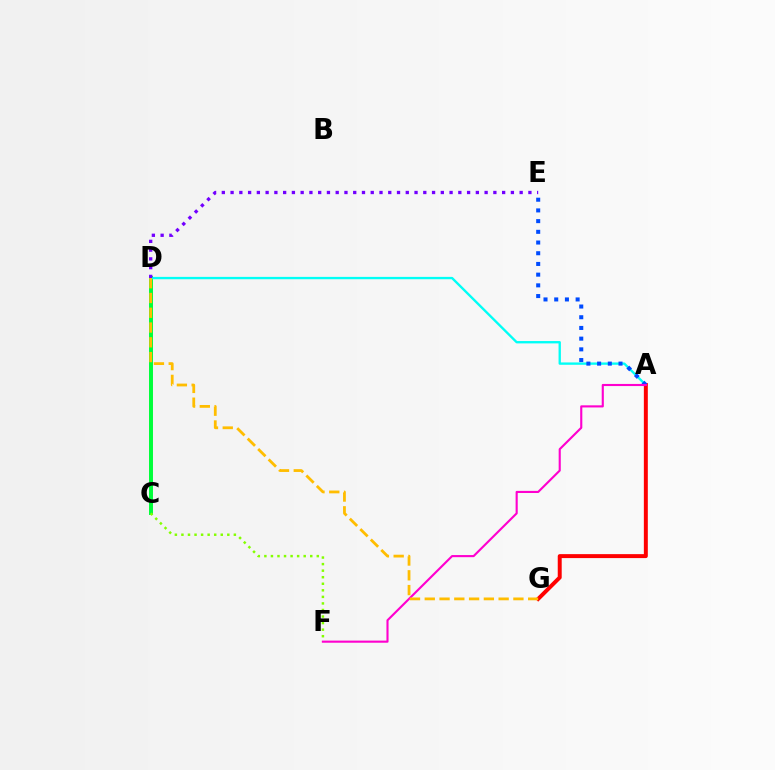{('C', 'D'): [{'color': '#00ff39', 'line_style': 'solid', 'thickness': 2.85}], ('A', 'D'): [{'color': '#00fff6', 'line_style': 'solid', 'thickness': 1.69}], ('D', 'E'): [{'color': '#7200ff', 'line_style': 'dotted', 'thickness': 2.38}], ('A', 'G'): [{'color': '#ff0000', 'line_style': 'solid', 'thickness': 2.85}], ('A', 'E'): [{'color': '#004bff', 'line_style': 'dotted', 'thickness': 2.91}], ('C', 'F'): [{'color': '#84ff00', 'line_style': 'dotted', 'thickness': 1.78}], ('A', 'F'): [{'color': '#ff00cf', 'line_style': 'solid', 'thickness': 1.53}], ('D', 'G'): [{'color': '#ffbd00', 'line_style': 'dashed', 'thickness': 2.01}]}